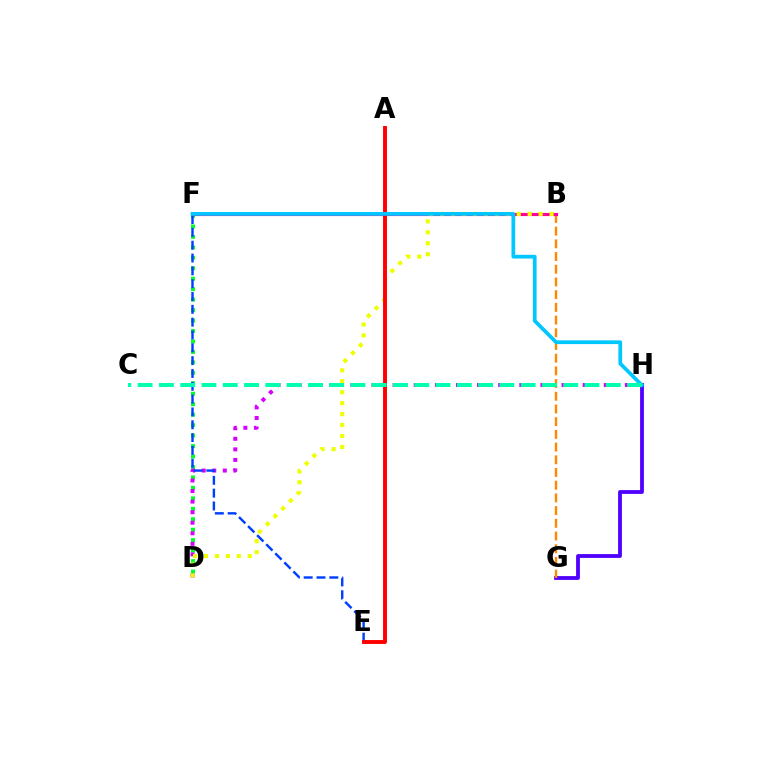{('G', 'H'): [{'color': '#4f00ff', 'line_style': 'solid', 'thickness': 2.73}], ('B', 'G'): [{'color': '#ff8800', 'line_style': 'dashed', 'thickness': 1.73}], ('B', 'F'): [{'color': '#66ff00', 'line_style': 'dashed', 'thickness': 2.15}, {'color': '#ff00a0', 'line_style': 'solid', 'thickness': 2.26}], ('D', 'F'): [{'color': '#00ff27', 'line_style': 'dotted', 'thickness': 2.84}], ('D', 'H'): [{'color': '#d600ff', 'line_style': 'dotted', 'thickness': 2.87}], ('E', 'F'): [{'color': '#003fff', 'line_style': 'dashed', 'thickness': 1.74}], ('B', 'D'): [{'color': '#eeff00', 'line_style': 'dotted', 'thickness': 2.97}], ('A', 'E'): [{'color': '#ff0000', 'line_style': 'solid', 'thickness': 2.81}], ('F', 'H'): [{'color': '#00c7ff', 'line_style': 'solid', 'thickness': 2.69}], ('C', 'H'): [{'color': '#00ffaf', 'line_style': 'dashed', 'thickness': 2.89}]}